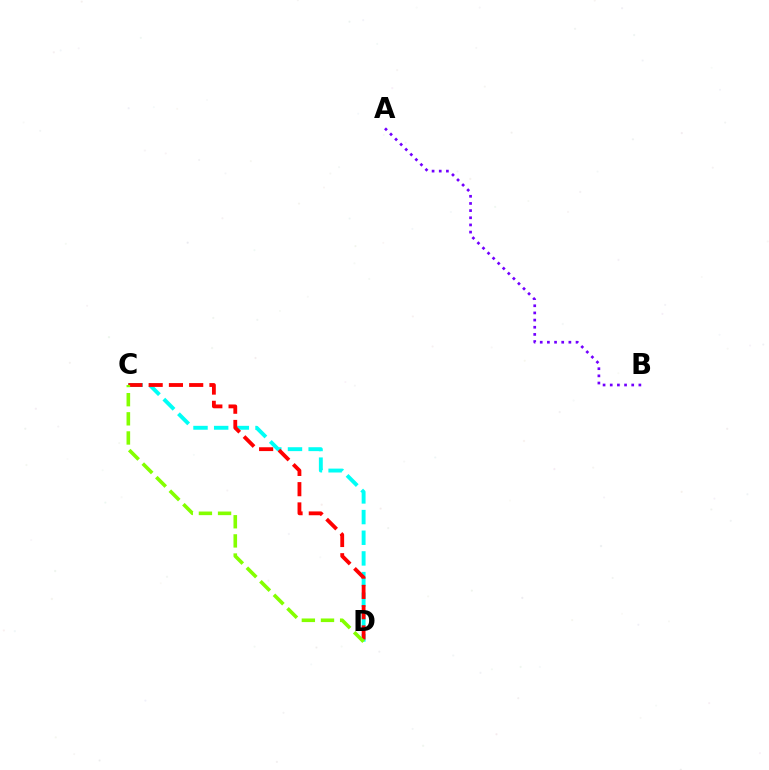{('C', 'D'): [{'color': '#00fff6', 'line_style': 'dashed', 'thickness': 2.81}, {'color': '#ff0000', 'line_style': 'dashed', 'thickness': 2.75}, {'color': '#84ff00', 'line_style': 'dashed', 'thickness': 2.6}], ('A', 'B'): [{'color': '#7200ff', 'line_style': 'dotted', 'thickness': 1.95}]}